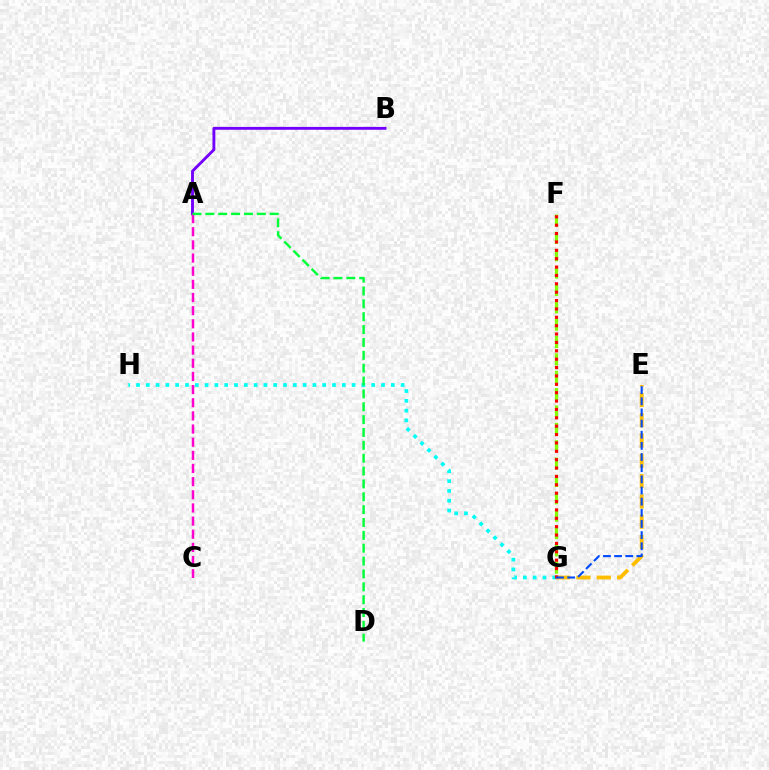{('A', 'B'): [{'color': '#7200ff', 'line_style': 'solid', 'thickness': 2.07}], ('E', 'G'): [{'color': '#ffbd00', 'line_style': 'dashed', 'thickness': 2.76}, {'color': '#004bff', 'line_style': 'dashed', 'thickness': 1.52}], ('A', 'C'): [{'color': '#ff00cf', 'line_style': 'dashed', 'thickness': 1.79}], ('G', 'H'): [{'color': '#00fff6', 'line_style': 'dotted', 'thickness': 2.66}], ('F', 'G'): [{'color': '#84ff00', 'line_style': 'dashed', 'thickness': 2.36}, {'color': '#ff0000', 'line_style': 'dotted', 'thickness': 2.28}], ('A', 'D'): [{'color': '#00ff39', 'line_style': 'dashed', 'thickness': 1.75}]}